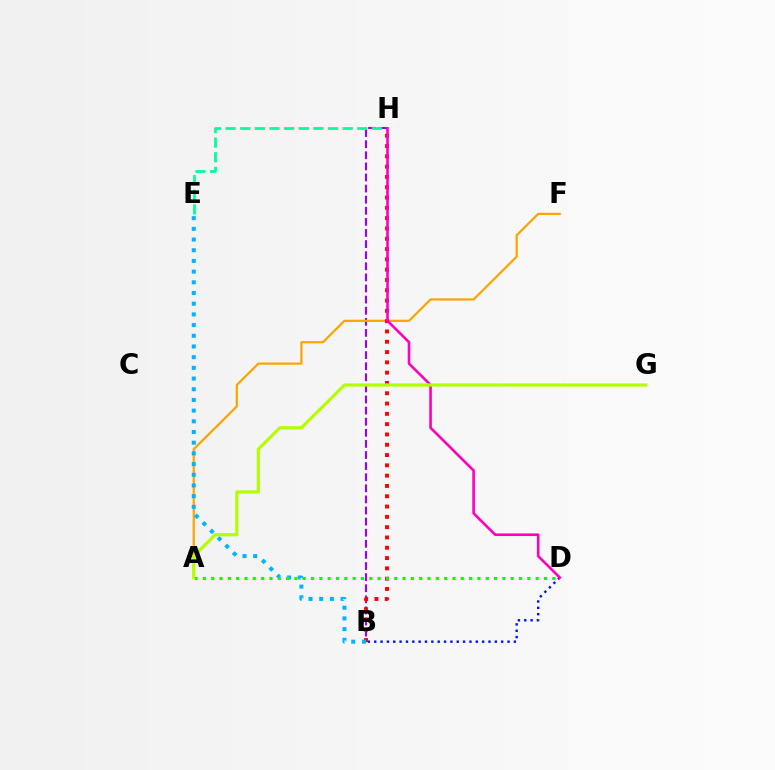{('B', 'H'): [{'color': '#9b00ff', 'line_style': 'dashed', 'thickness': 1.51}, {'color': '#ff0000', 'line_style': 'dotted', 'thickness': 2.8}], ('B', 'D'): [{'color': '#0010ff', 'line_style': 'dotted', 'thickness': 1.73}], ('A', 'F'): [{'color': '#ffa500', 'line_style': 'solid', 'thickness': 1.61}], ('E', 'H'): [{'color': '#00ff9d', 'line_style': 'dashed', 'thickness': 1.99}], ('B', 'E'): [{'color': '#00b5ff', 'line_style': 'dotted', 'thickness': 2.91}], ('D', 'H'): [{'color': '#ff00bd', 'line_style': 'solid', 'thickness': 1.88}], ('A', 'D'): [{'color': '#08ff00', 'line_style': 'dotted', 'thickness': 2.26}], ('A', 'G'): [{'color': '#b3ff00', 'line_style': 'solid', 'thickness': 2.29}]}